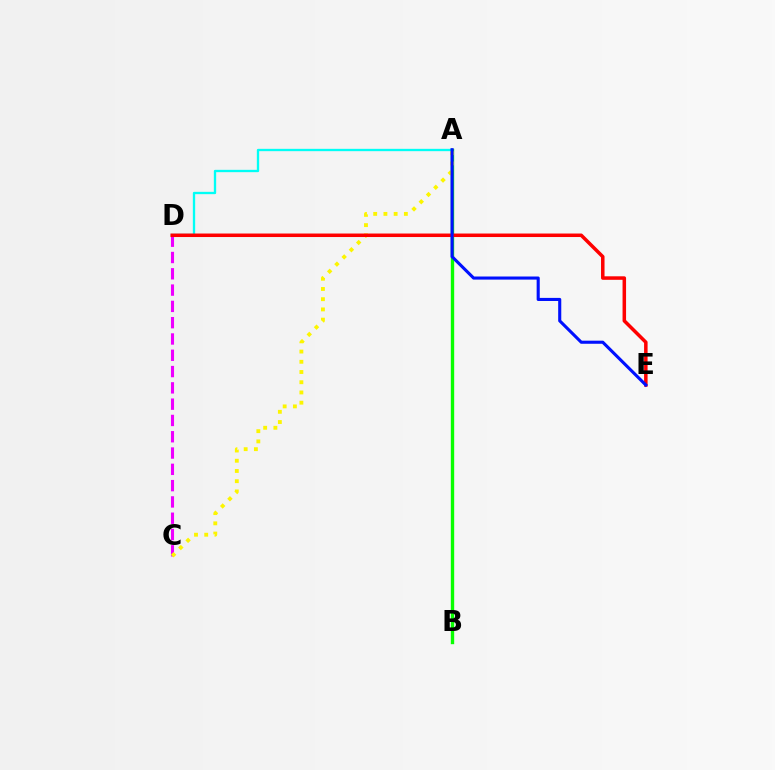{('C', 'D'): [{'color': '#ee00ff', 'line_style': 'dashed', 'thickness': 2.21}], ('A', 'D'): [{'color': '#00fff6', 'line_style': 'solid', 'thickness': 1.67}], ('A', 'B'): [{'color': '#08ff00', 'line_style': 'solid', 'thickness': 2.42}], ('A', 'C'): [{'color': '#fcf500', 'line_style': 'dotted', 'thickness': 2.78}], ('D', 'E'): [{'color': '#ff0000', 'line_style': 'solid', 'thickness': 2.53}], ('A', 'E'): [{'color': '#0010ff', 'line_style': 'solid', 'thickness': 2.23}]}